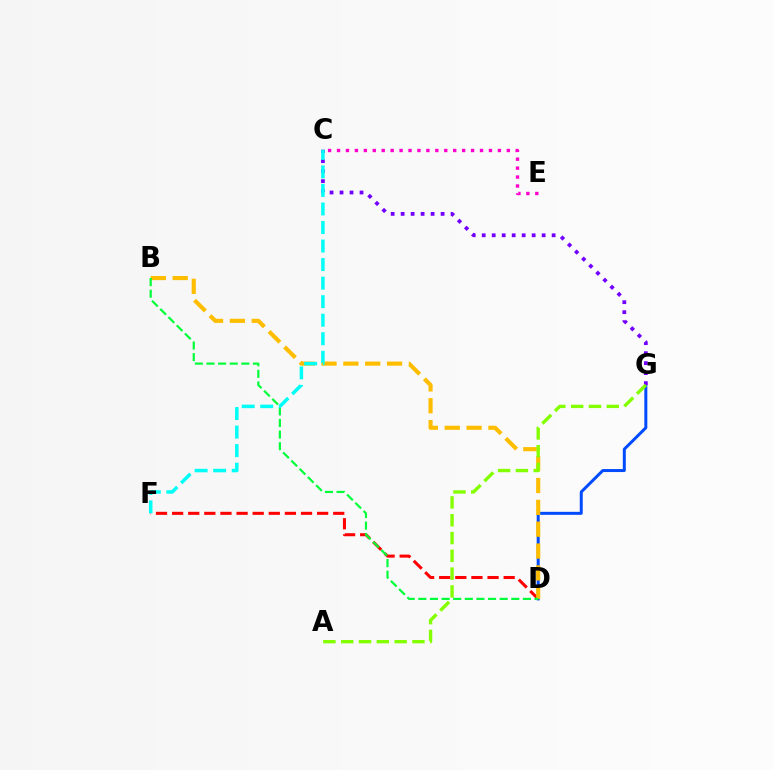{('D', 'G'): [{'color': '#004bff', 'line_style': 'solid', 'thickness': 2.15}], ('C', 'G'): [{'color': '#7200ff', 'line_style': 'dotted', 'thickness': 2.71}], ('D', 'F'): [{'color': '#ff0000', 'line_style': 'dashed', 'thickness': 2.19}], ('C', 'E'): [{'color': '#ff00cf', 'line_style': 'dotted', 'thickness': 2.43}], ('B', 'D'): [{'color': '#ffbd00', 'line_style': 'dashed', 'thickness': 2.97}, {'color': '#00ff39', 'line_style': 'dashed', 'thickness': 1.58}], ('C', 'F'): [{'color': '#00fff6', 'line_style': 'dashed', 'thickness': 2.52}], ('A', 'G'): [{'color': '#84ff00', 'line_style': 'dashed', 'thickness': 2.42}]}